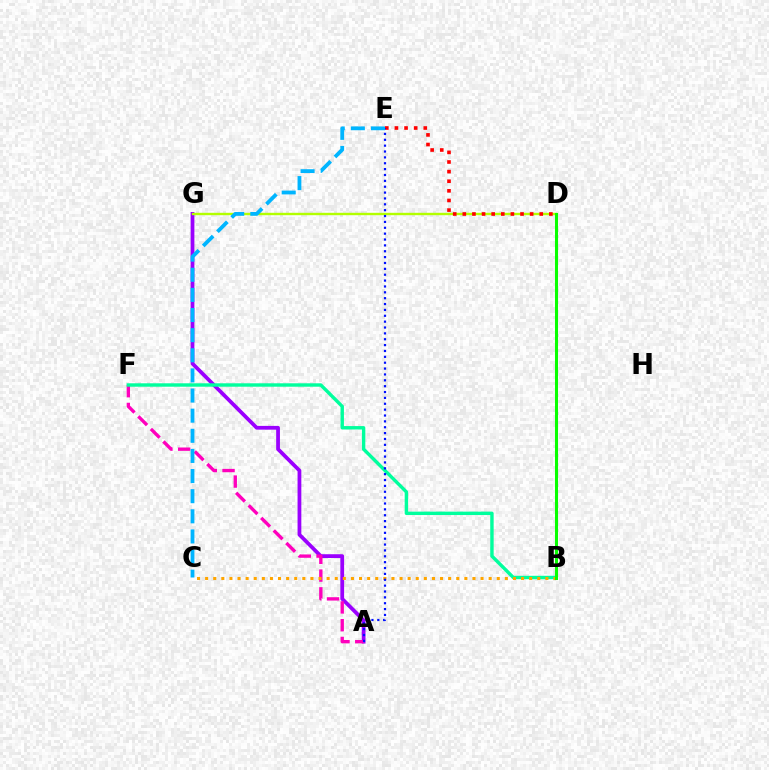{('A', 'G'): [{'color': '#9b00ff', 'line_style': 'solid', 'thickness': 2.71}], ('D', 'G'): [{'color': '#b3ff00', 'line_style': 'solid', 'thickness': 1.72}], ('A', 'F'): [{'color': '#ff00bd', 'line_style': 'dashed', 'thickness': 2.41}], ('D', 'E'): [{'color': '#ff0000', 'line_style': 'dotted', 'thickness': 2.61}], ('B', 'F'): [{'color': '#00ff9d', 'line_style': 'solid', 'thickness': 2.46}], ('B', 'C'): [{'color': '#ffa500', 'line_style': 'dotted', 'thickness': 2.2}], ('A', 'E'): [{'color': '#0010ff', 'line_style': 'dotted', 'thickness': 1.59}], ('C', 'E'): [{'color': '#00b5ff', 'line_style': 'dashed', 'thickness': 2.73}], ('B', 'D'): [{'color': '#08ff00', 'line_style': 'solid', 'thickness': 2.2}]}